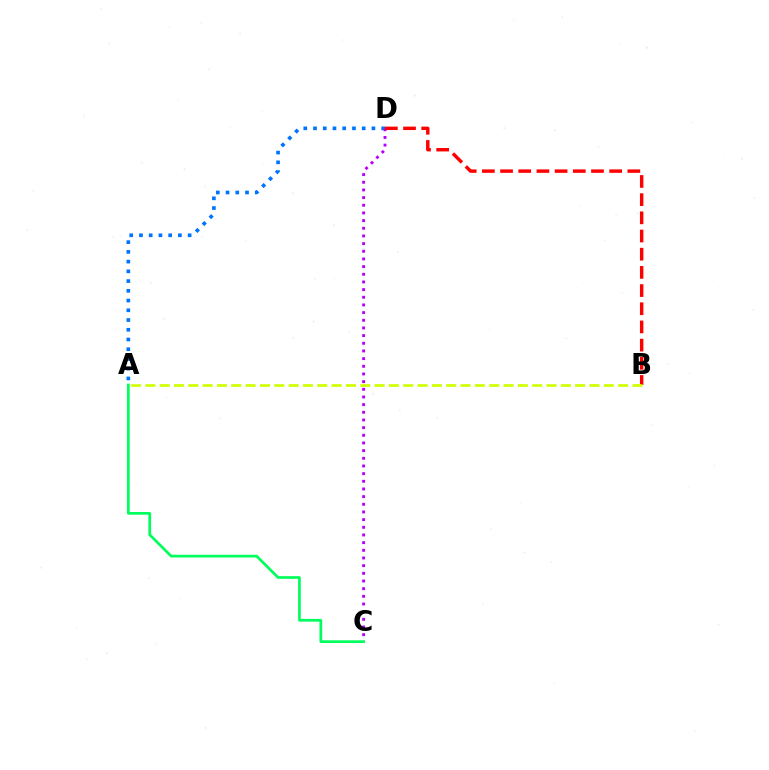{('A', 'D'): [{'color': '#0074ff', 'line_style': 'dotted', 'thickness': 2.65}], ('C', 'D'): [{'color': '#b900ff', 'line_style': 'dotted', 'thickness': 2.08}], ('B', 'D'): [{'color': '#ff0000', 'line_style': 'dashed', 'thickness': 2.47}], ('A', 'B'): [{'color': '#d1ff00', 'line_style': 'dashed', 'thickness': 1.95}], ('A', 'C'): [{'color': '#00ff5c', 'line_style': 'solid', 'thickness': 1.95}]}